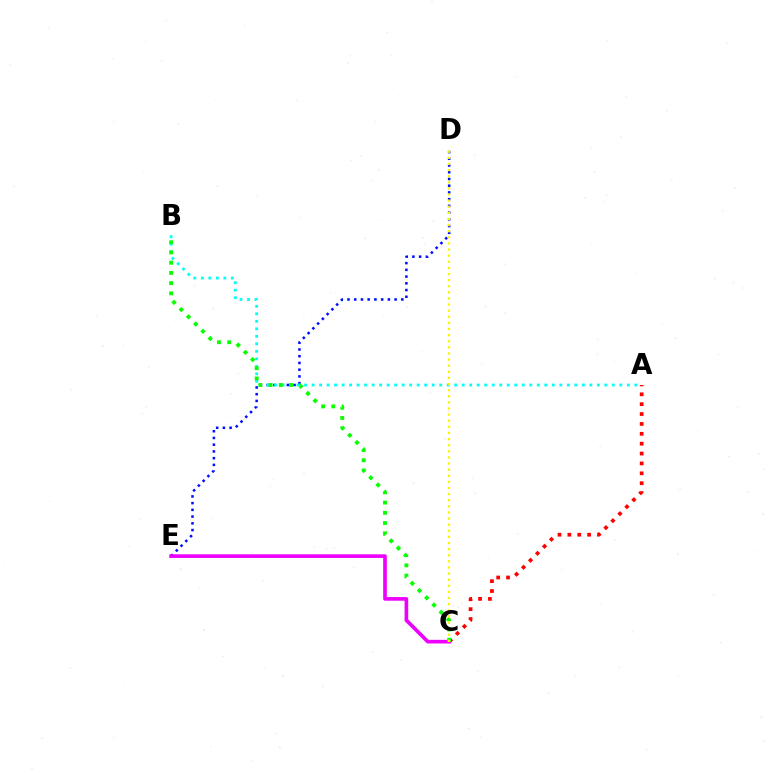{('A', 'C'): [{'color': '#ff0000', 'line_style': 'dotted', 'thickness': 2.68}], ('D', 'E'): [{'color': '#0010ff', 'line_style': 'dotted', 'thickness': 1.83}], ('A', 'B'): [{'color': '#00fff6', 'line_style': 'dotted', 'thickness': 2.04}], ('C', 'E'): [{'color': '#ee00ff', 'line_style': 'solid', 'thickness': 2.63}], ('B', 'C'): [{'color': '#08ff00', 'line_style': 'dotted', 'thickness': 2.78}], ('C', 'D'): [{'color': '#fcf500', 'line_style': 'dotted', 'thickness': 1.66}]}